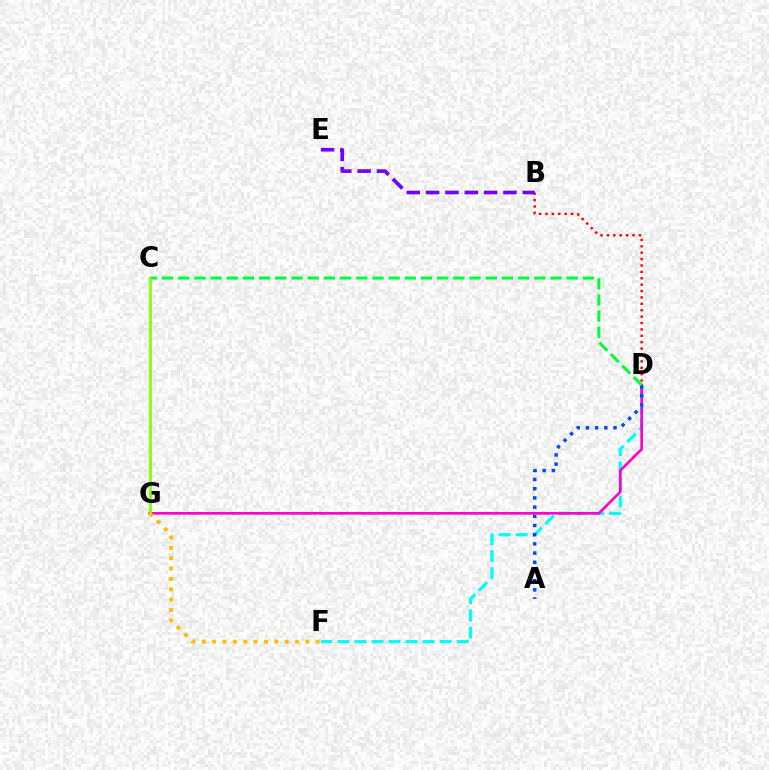{('D', 'F'): [{'color': '#00fff6', 'line_style': 'dashed', 'thickness': 2.32}], ('B', 'D'): [{'color': '#ff0000', 'line_style': 'dotted', 'thickness': 1.74}], ('B', 'E'): [{'color': '#7200ff', 'line_style': 'dashed', 'thickness': 2.63}], ('D', 'G'): [{'color': '#ff00cf', 'line_style': 'solid', 'thickness': 1.92}], ('A', 'D'): [{'color': '#004bff', 'line_style': 'dotted', 'thickness': 2.5}], ('C', 'D'): [{'color': '#00ff39', 'line_style': 'dashed', 'thickness': 2.2}], ('C', 'G'): [{'color': '#84ff00', 'line_style': 'solid', 'thickness': 1.98}], ('F', 'G'): [{'color': '#ffbd00', 'line_style': 'dotted', 'thickness': 2.81}]}